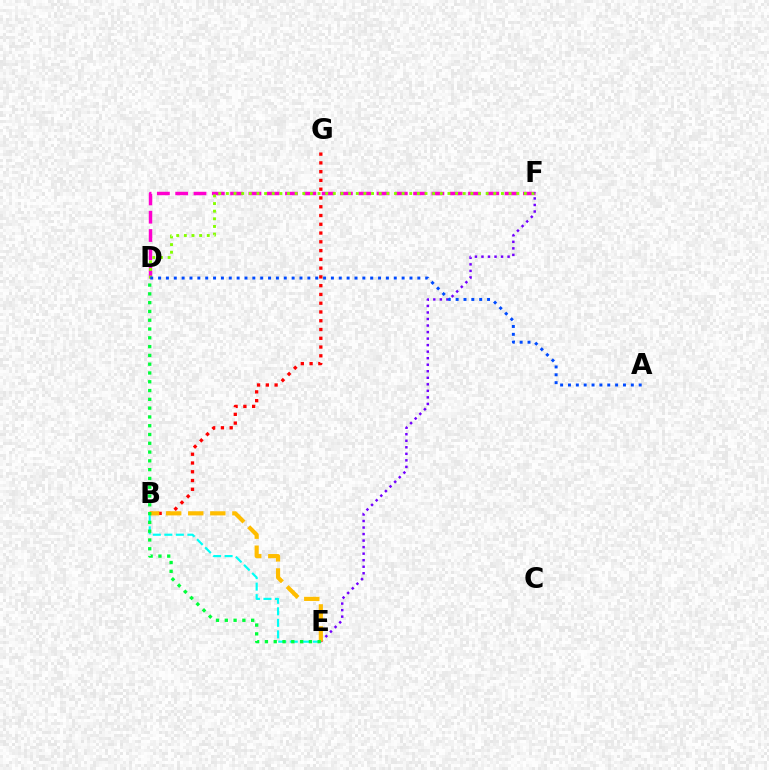{('D', 'F'): [{'color': '#ff00cf', 'line_style': 'dashed', 'thickness': 2.49}, {'color': '#84ff00', 'line_style': 'dotted', 'thickness': 2.08}], ('B', 'G'): [{'color': '#ff0000', 'line_style': 'dotted', 'thickness': 2.38}], ('E', 'F'): [{'color': '#7200ff', 'line_style': 'dotted', 'thickness': 1.77}], ('B', 'E'): [{'color': '#00fff6', 'line_style': 'dashed', 'thickness': 1.56}, {'color': '#ffbd00', 'line_style': 'dashed', 'thickness': 3.0}], ('A', 'D'): [{'color': '#004bff', 'line_style': 'dotted', 'thickness': 2.13}], ('D', 'E'): [{'color': '#00ff39', 'line_style': 'dotted', 'thickness': 2.39}]}